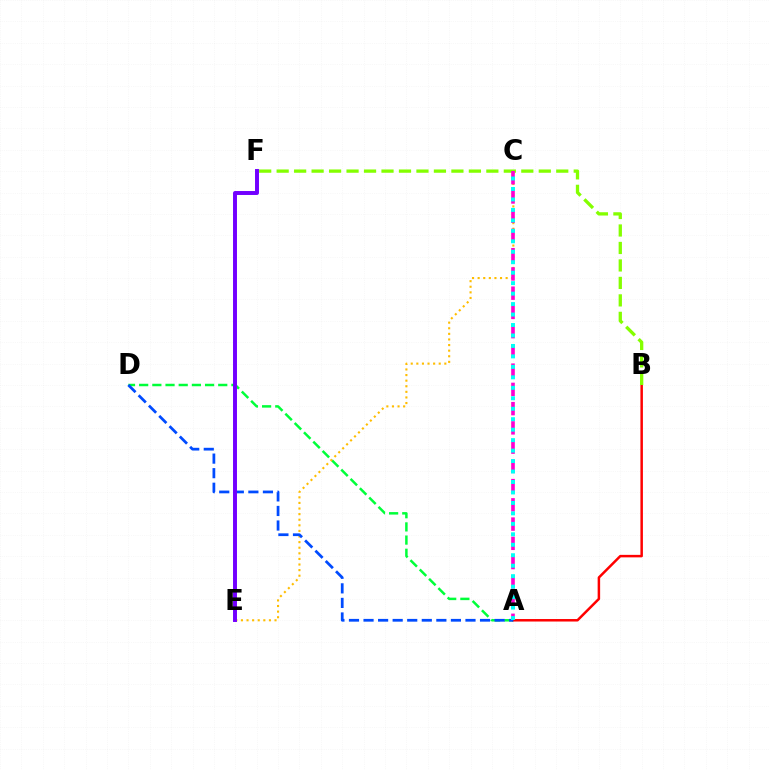{('A', 'D'): [{'color': '#00ff39', 'line_style': 'dashed', 'thickness': 1.79}, {'color': '#004bff', 'line_style': 'dashed', 'thickness': 1.98}], ('A', 'B'): [{'color': '#ff0000', 'line_style': 'solid', 'thickness': 1.8}], ('C', 'E'): [{'color': '#ffbd00', 'line_style': 'dotted', 'thickness': 1.52}], ('B', 'F'): [{'color': '#84ff00', 'line_style': 'dashed', 'thickness': 2.37}], ('A', 'C'): [{'color': '#ff00cf', 'line_style': 'dashed', 'thickness': 2.61}, {'color': '#00fff6', 'line_style': 'dotted', 'thickness': 2.84}], ('E', 'F'): [{'color': '#7200ff', 'line_style': 'solid', 'thickness': 2.84}]}